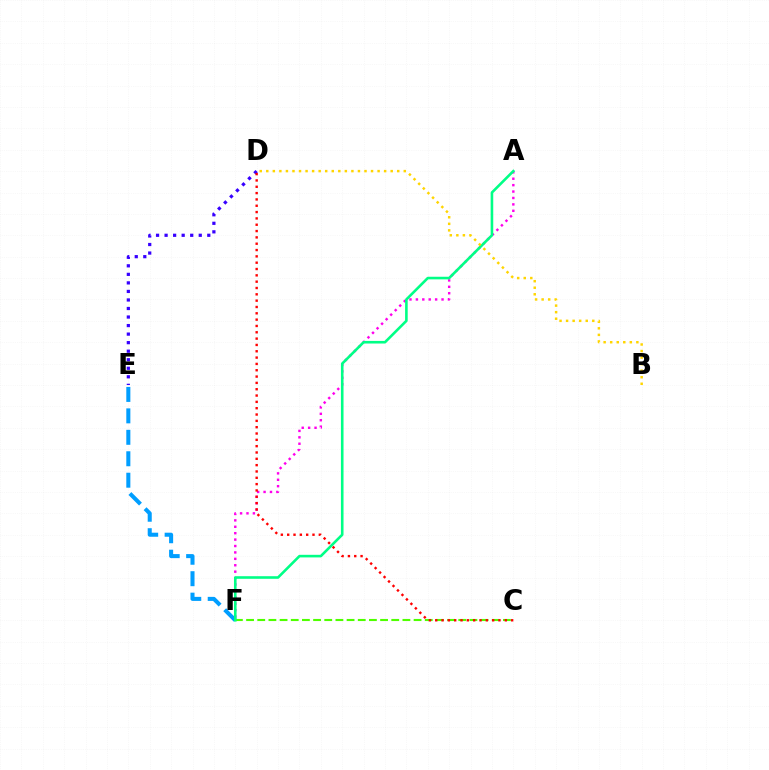{('D', 'E'): [{'color': '#3700ff', 'line_style': 'dotted', 'thickness': 2.32}], ('E', 'F'): [{'color': '#009eff', 'line_style': 'dashed', 'thickness': 2.91}], ('A', 'F'): [{'color': '#ff00ed', 'line_style': 'dotted', 'thickness': 1.74}, {'color': '#00ff86', 'line_style': 'solid', 'thickness': 1.87}], ('C', 'F'): [{'color': '#4fff00', 'line_style': 'dashed', 'thickness': 1.52}], ('C', 'D'): [{'color': '#ff0000', 'line_style': 'dotted', 'thickness': 1.72}], ('B', 'D'): [{'color': '#ffd500', 'line_style': 'dotted', 'thickness': 1.78}]}